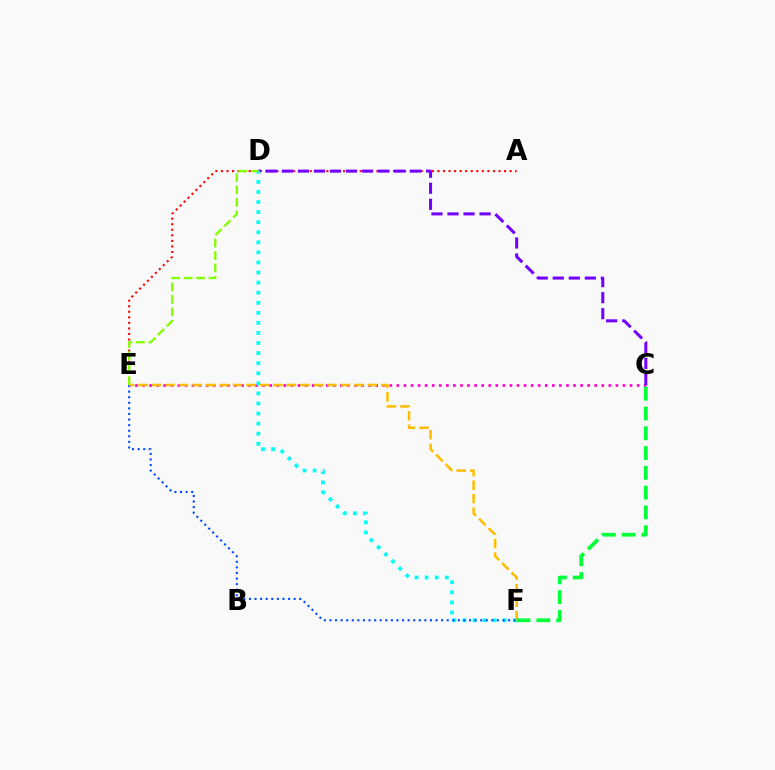{('C', 'E'): [{'color': '#ff00cf', 'line_style': 'dotted', 'thickness': 1.92}], ('A', 'E'): [{'color': '#ff0000', 'line_style': 'dotted', 'thickness': 1.51}], ('C', 'D'): [{'color': '#7200ff', 'line_style': 'dashed', 'thickness': 2.18}], ('D', 'F'): [{'color': '#00fff6', 'line_style': 'dotted', 'thickness': 2.74}], ('E', 'F'): [{'color': '#004bff', 'line_style': 'dotted', 'thickness': 1.52}, {'color': '#ffbd00', 'line_style': 'dashed', 'thickness': 1.83}], ('D', 'E'): [{'color': '#84ff00', 'line_style': 'dashed', 'thickness': 1.69}], ('C', 'F'): [{'color': '#00ff39', 'line_style': 'dashed', 'thickness': 2.69}]}